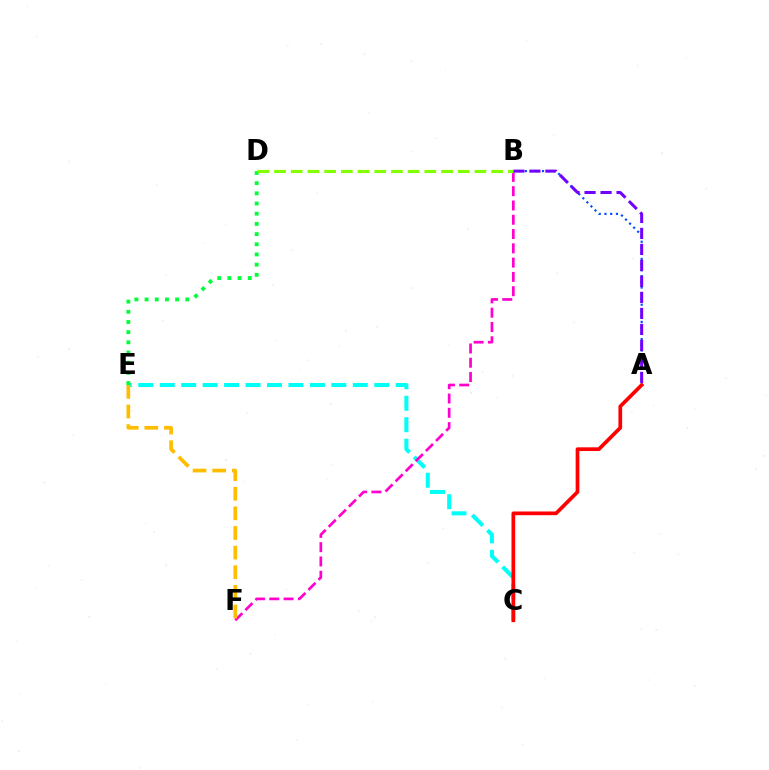{('C', 'E'): [{'color': '#00fff6', 'line_style': 'dashed', 'thickness': 2.91}], ('A', 'B'): [{'color': '#004bff', 'line_style': 'dotted', 'thickness': 1.56}, {'color': '#7200ff', 'line_style': 'dashed', 'thickness': 2.17}], ('D', 'E'): [{'color': '#00ff39', 'line_style': 'dotted', 'thickness': 2.77}], ('A', 'C'): [{'color': '#ff0000', 'line_style': 'solid', 'thickness': 2.67}], ('B', 'F'): [{'color': '#ff00cf', 'line_style': 'dashed', 'thickness': 1.94}], ('E', 'F'): [{'color': '#ffbd00', 'line_style': 'dashed', 'thickness': 2.67}], ('B', 'D'): [{'color': '#84ff00', 'line_style': 'dashed', 'thickness': 2.27}]}